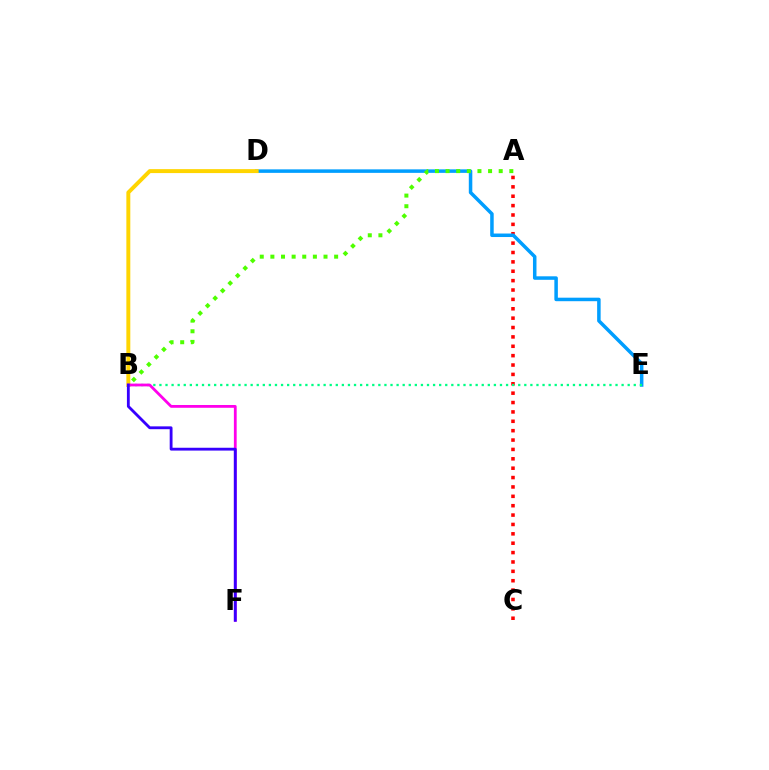{('A', 'C'): [{'color': '#ff0000', 'line_style': 'dotted', 'thickness': 2.55}], ('D', 'E'): [{'color': '#009eff', 'line_style': 'solid', 'thickness': 2.53}], ('A', 'B'): [{'color': '#4fff00', 'line_style': 'dotted', 'thickness': 2.89}], ('B', 'E'): [{'color': '#00ff86', 'line_style': 'dotted', 'thickness': 1.65}], ('B', 'D'): [{'color': '#ffd500', 'line_style': 'solid', 'thickness': 2.84}], ('B', 'F'): [{'color': '#ff00ed', 'line_style': 'solid', 'thickness': 2.0}, {'color': '#3700ff', 'line_style': 'solid', 'thickness': 2.04}]}